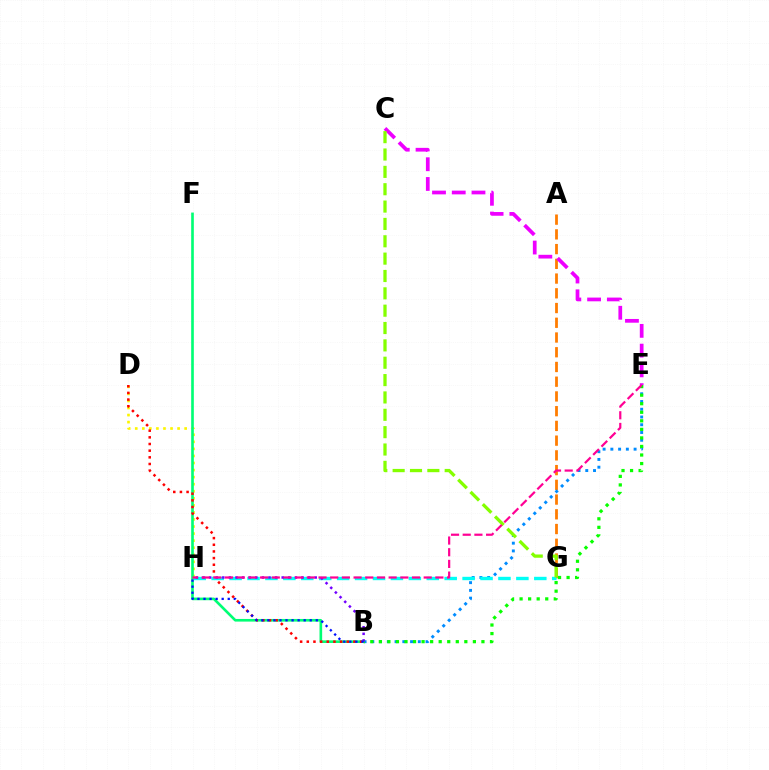{('D', 'H'): [{'color': '#fcf500', 'line_style': 'dotted', 'thickness': 1.92}], ('B', 'F'): [{'color': '#00ff74', 'line_style': 'solid', 'thickness': 1.9}], ('A', 'G'): [{'color': '#ff7c00', 'line_style': 'dashed', 'thickness': 2.0}], ('B', 'E'): [{'color': '#008cff', 'line_style': 'dotted', 'thickness': 2.1}, {'color': '#08ff00', 'line_style': 'dotted', 'thickness': 2.32}], ('C', 'E'): [{'color': '#ee00ff', 'line_style': 'dashed', 'thickness': 2.68}], ('B', 'D'): [{'color': '#ff0000', 'line_style': 'dotted', 'thickness': 1.81}], ('G', 'H'): [{'color': '#00fff6', 'line_style': 'dashed', 'thickness': 2.43}], ('B', 'H'): [{'color': '#7200ff', 'line_style': 'dotted', 'thickness': 1.79}, {'color': '#0010ff', 'line_style': 'dotted', 'thickness': 1.65}], ('C', 'G'): [{'color': '#84ff00', 'line_style': 'dashed', 'thickness': 2.36}], ('E', 'H'): [{'color': '#ff0094', 'line_style': 'dashed', 'thickness': 1.59}]}